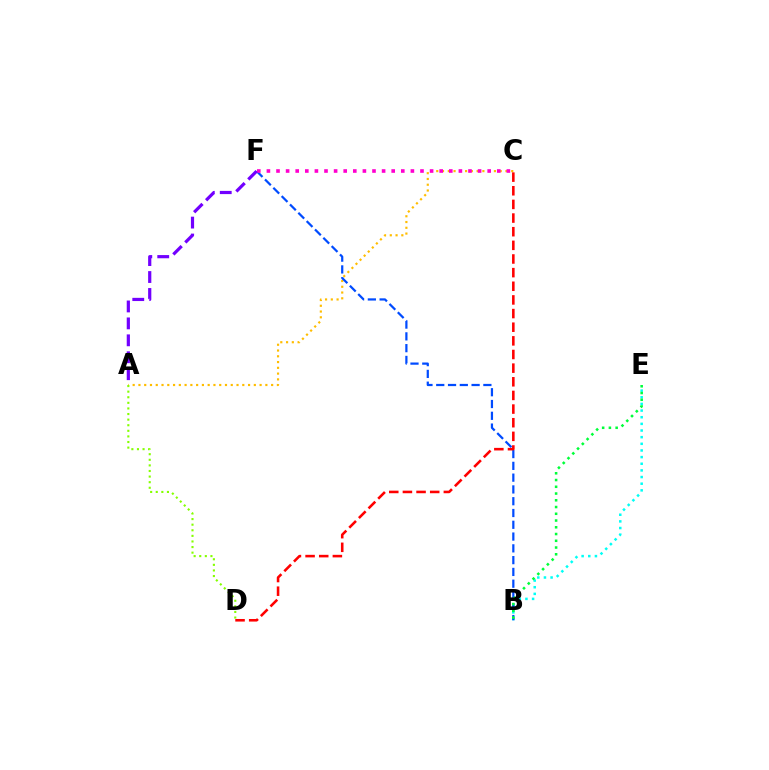{('B', 'E'): [{'color': '#00fff6', 'line_style': 'dotted', 'thickness': 1.81}, {'color': '#00ff39', 'line_style': 'dotted', 'thickness': 1.83}], ('A', 'C'): [{'color': '#ffbd00', 'line_style': 'dotted', 'thickness': 1.57}], ('B', 'F'): [{'color': '#004bff', 'line_style': 'dashed', 'thickness': 1.6}], ('A', 'D'): [{'color': '#84ff00', 'line_style': 'dotted', 'thickness': 1.52}], ('C', 'F'): [{'color': '#ff00cf', 'line_style': 'dotted', 'thickness': 2.61}], ('C', 'D'): [{'color': '#ff0000', 'line_style': 'dashed', 'thickness': 1.85}], ('A', 'F'): [{'color': '#7200ff', 'line_style': 'dashed', 'thickness': 2.3}]}